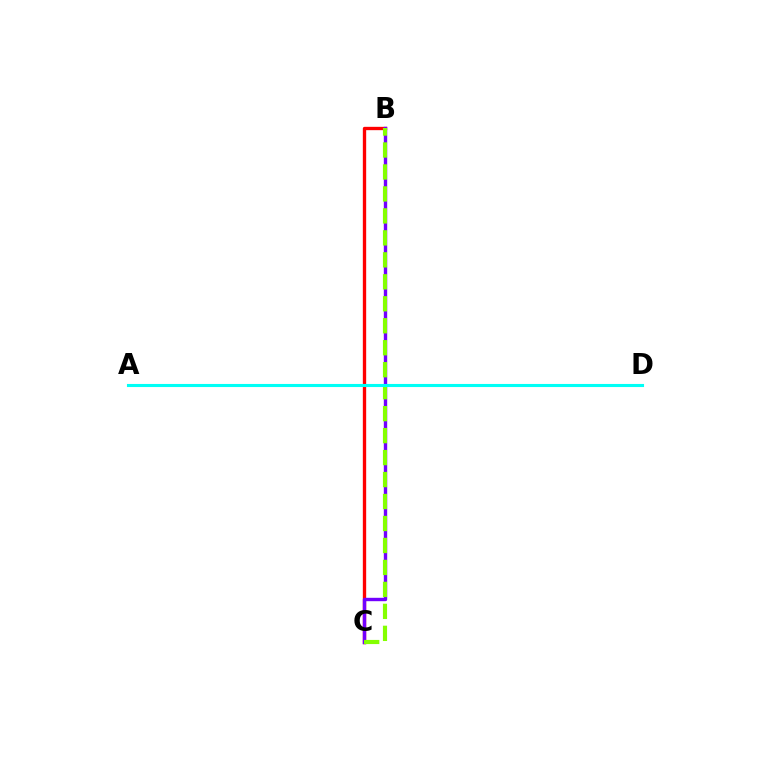{('B', 'C'): [{'color': '#ff0000', 'line_style': 'solid', 'thickness': 2.4}, {'color': '#7200ff', 'line_style': 'solid', 'thickness': 2.44}, {'color': '#84ff00', 'line_style': 'dashed', 'thickness': 2.98}], ('A', 'D'): [{'color': '#00fff6', 'line_style': 'solid', 'thickness': 2.23}]}